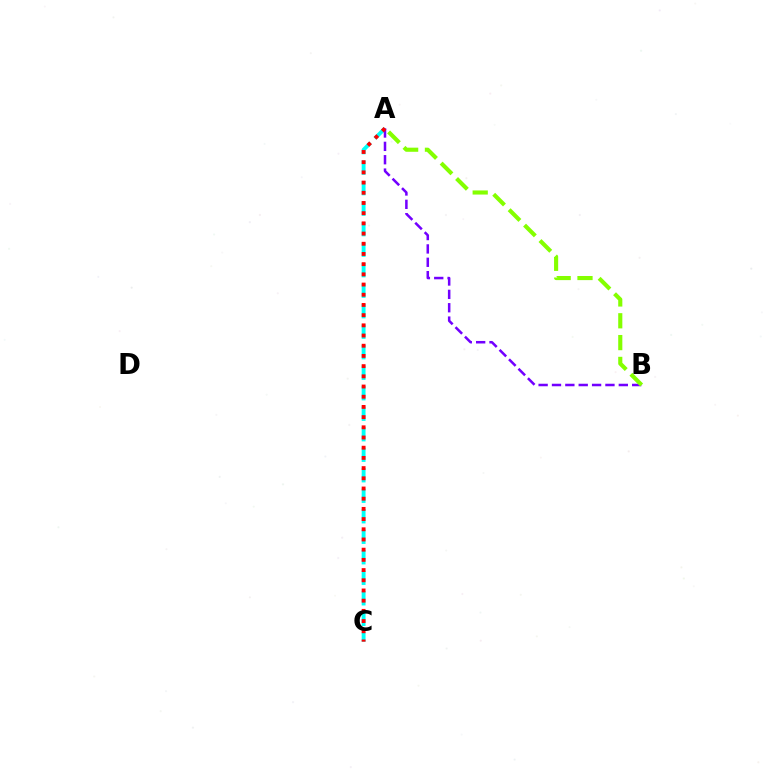{('A', 'C'): [{'color': '#00fff6', 'line_style': 'dashed', 'thickness': 2.79}, {'color': '#ff0000', 'line_style': 'dotted', 'thickness': 2.77}], ('A', 'B'): [{'color': '#7200ff', 'line_style': 'dashed', 'thickness': 1.82}, {'color': '#84ff00', 'line_style': 'dashed', 'thickness': 2.96}]}